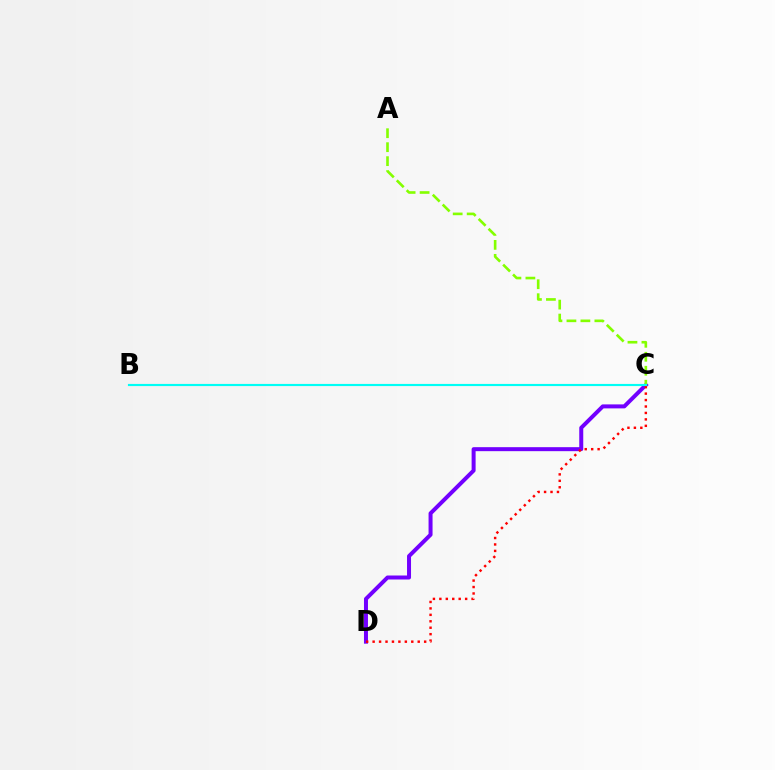{('C', 'D'): [{'color': '#7200ff', 'line_style': 'solid', 'thickness': 2.87}, {'color': '#ff0000', 'line_style': 'dotted', 'thickness': 1.75}], ('A', 'C'): [{'color': '#84ff00', 'line_style': 'dashed', 'thickness': 1.9}], ('B', 'C'): [{'color': '#00fff6', 'line_style': 'solid', 'thickness': 1.55}]}